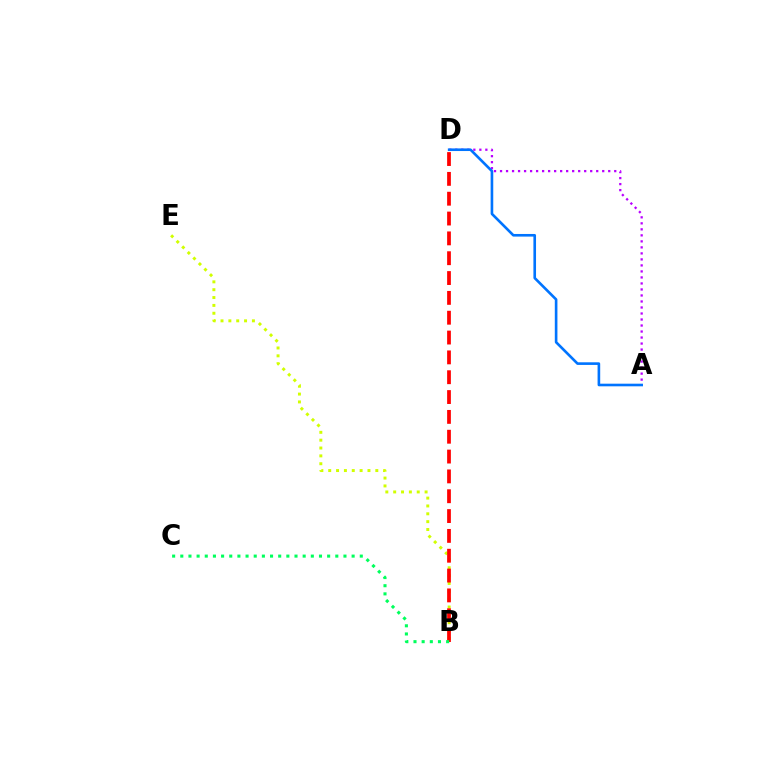{('A', 'D'): [{'color': '#b900ff', 'line_style': 'dotted', 'thickness': 1.63}, {'color': '#0074ff', 'line_style': 'solid', 'thickness': 1.89}], ('B', 'E'): [{'color': '#d1ff00', 'line_style': 'dotted', 'thickness': 2.13}], ('B', 'D'): [{'color': '#ff0000', 'line_style': 'dashed', 'thickness': 2.69}], ('B', 'C'): [{'color': '#00ff5c', 'line_style': 'dotted', 'thickness': 2.22}]}